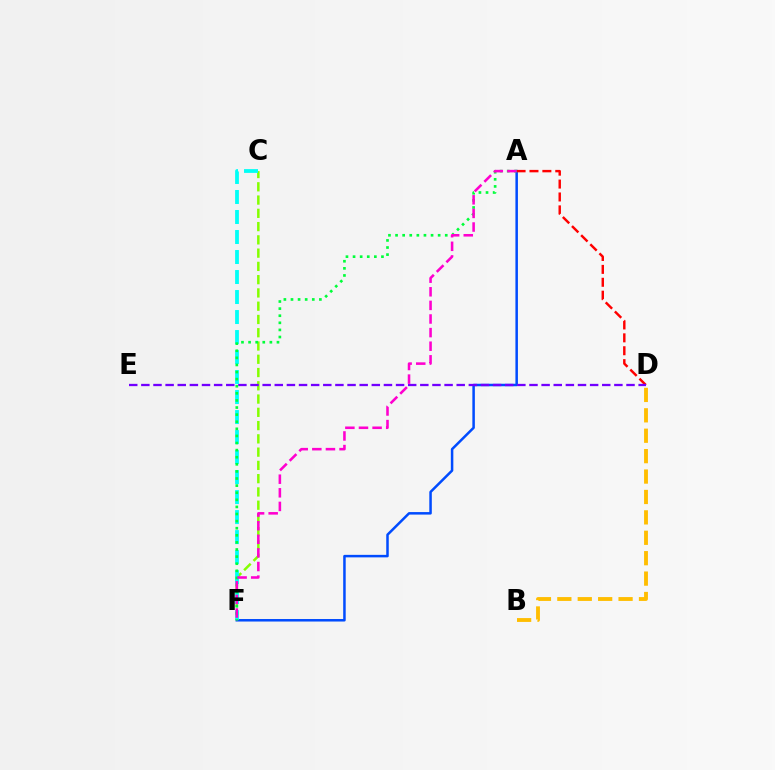{('A', 'F'): [{'color': '#004bff', 'line_style': 'solid', 'thickness': 1.81}, {'color': '#00ff39', 'line_style': 'dotted', 'thickness': 1.93}, {'color': '#ff00cf', 'line_style': 'dashed', 'thickness': 1.85}], ('B', 'D'): [{'color': '#ffbd00', 'line_style': 'dashed', 'thickness': 2.77}], ('C', 'F'): [{'color': '#84ff00', 'line_style': 'dashed', 'thickness': 1.8}, {'color': '#00fff6', 'line_style': 'dashed', 'thickness': 2.72}], ('A', 'D'): [{'color': '#ff0000', 'line_style': 'dashed', 'thickness': 1.75}], ('D', 'E'): [{'color': '#7200ff', 'line_style': 'dashed', 'thickness': 1.65}]}